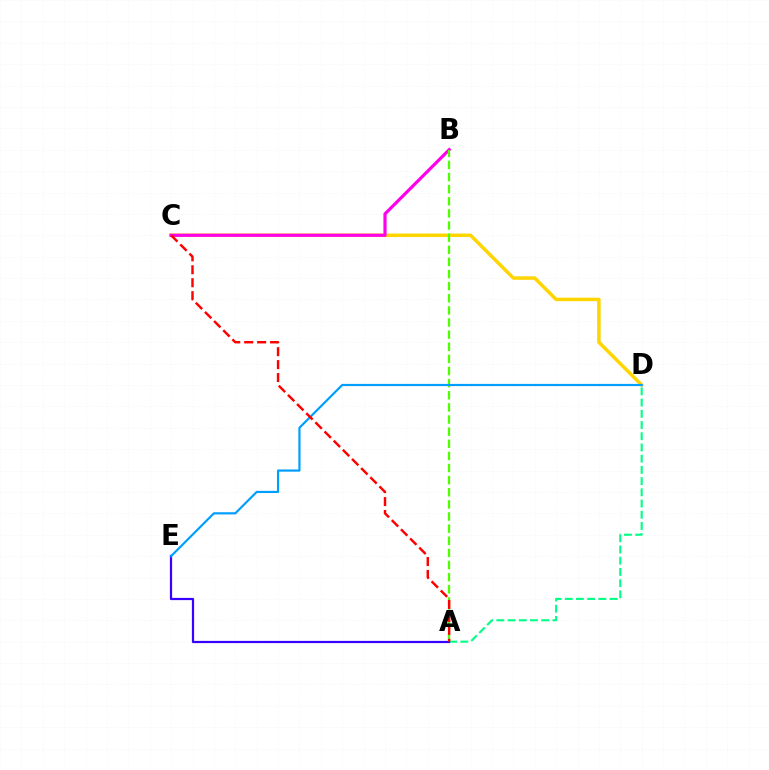{('C', 'D'): [{'color': '#ffd500', 'line_style': 'solid', 'thickness': 2.51}], ('B', 'C'): [{'color': '#ff00ed', 'line_style': 'solid', 'thickness': 2.29}], ('A', 'D'): [{'color': '#00ff86', 'line_style': 'dashed', 'thickness': 1.52}], ('A', 'B'): [{'color': '#4fff00', 'line_style': 'dashed', 'thickness': 1.65}], ('A', 'E'): [{'color': '#3700ff', 'line_style': 'solid', 'thickness': 1.6}], ('D', 'E'): [{'color': '#009eff', 'line_style': 'solid', 'thickness': 1.57}], ('A', 'C'): [{'color': '#ff0000', 'line_style': 'dashed', 'thickness': 1.76}]}